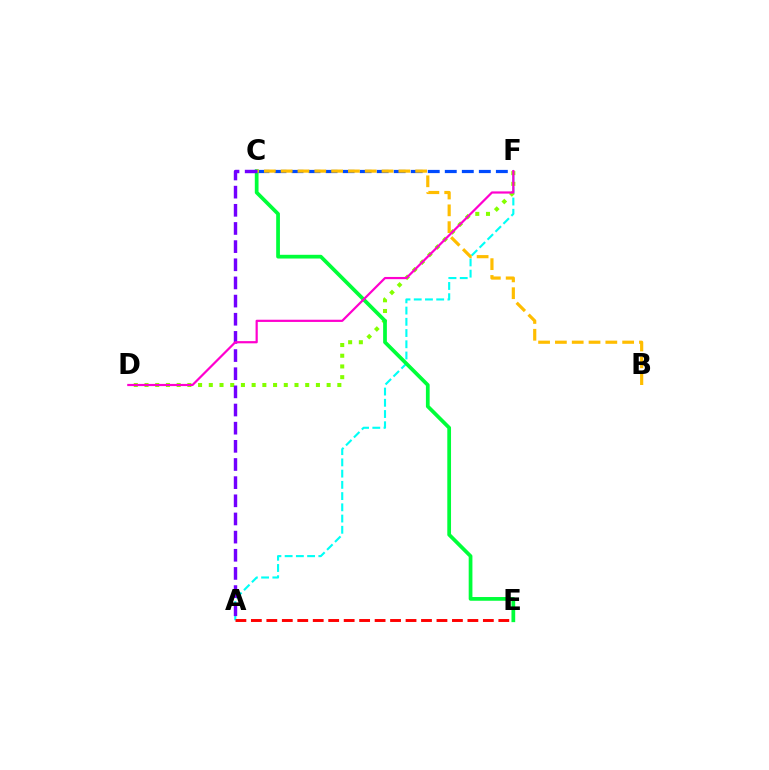{('A', 'F'): [{'color': '#00fff6', 'line_style': 'dashed', 'thickness': 1.53}], ('C', 'F'): [{'color': '#004bff', 'line_style': 'dashed', 'thickness': 2.31}], ('D', 'F'): [{'color': '#84ff00', 'line_style': 'dotted', 'thickness': 2.91}, {'color': '#ff00cf', 'line_style': 'solid', 'thickness': 1.59}], ('A', 'E'): [{'color': '#ff0000', 'line_style': 'dashed', 'thickness': 2.1}], ('C', 'E'): [{'color': '#00ff39', 'line_style': 'solid', 'thickness': 2.69}], ('B', 'C'): [{'color': '#ffbd00', 'line_style': 'dashed', 'thickness': 2.28}], ('A', 'C'): [{'color': '#7200ff', 'line_style': 'dashed', 'thickness': 2.47}]}